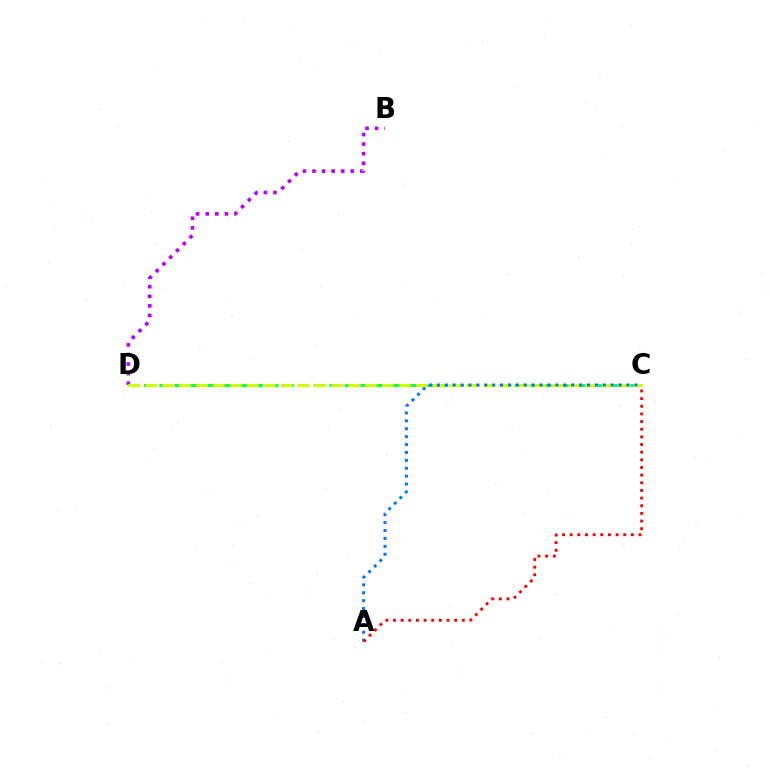{('B', 'D'): [{'color': '#b900ff', 'line_style': 'dotted', 'thickness': 2.6}], ('C', 'D'): [{'color': '#00ff5c', 'line_style': 'dashed', 'thickness': 2.1}, {'color': '#d1ff00', 'line_style': 'dashed', 'thickness': 2.3}], ('A', 'C'): [{'color': '#0074ff', 'line_style': 'dotted', 'thickness': 2.15}, {'color': '#ff0000', 'line_style': 'dotted', 'thickness': 2.08}]}